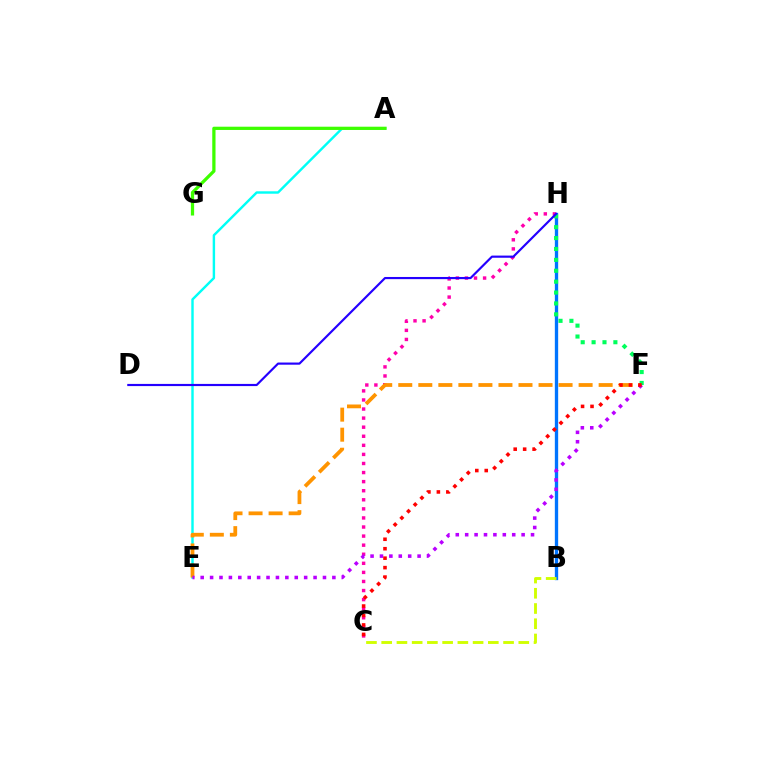{('B', 'H'): [{'color': '#0074ff', 'line_style': 'solid', 'thickness': 2.4}], ('C', 'H'): [{'color': '#ff00ac', 'line_style': 'dotted', 'thickness': 2.47}], ('A', 'E'): [{'color': '#00fff6', 'line_style': 'solid', 'thickness': 1.75}], ('A', 'G'): [{'color': '#3dff00', 'line_style': 'solid', 'thickness': 2.34}], ('E', 'F'): [{'color': '#ff9400', 'line_style': 'dashed', 'thickness': 2.72}, {'color': '#b900ff', 'line_style': 'dotted', 'thickness': 2.56}], ('B', 'C'): [{'color': '#d1ff00', 'line_style': 'dashed', 'thickness': 2.07}], ('F', 'H'): [{'color': '#00ff5c', 'line_style': 'dotted', 'thickness': 2.96}], ('D', 'H'): [{'color': '#2500ff', 'line_style': 'solid', 'thickness': 1.56}], ('C', 'F'): [{'color': '#ff0000', 'line_style': 'dotted', 'thickness': 2.57}]}